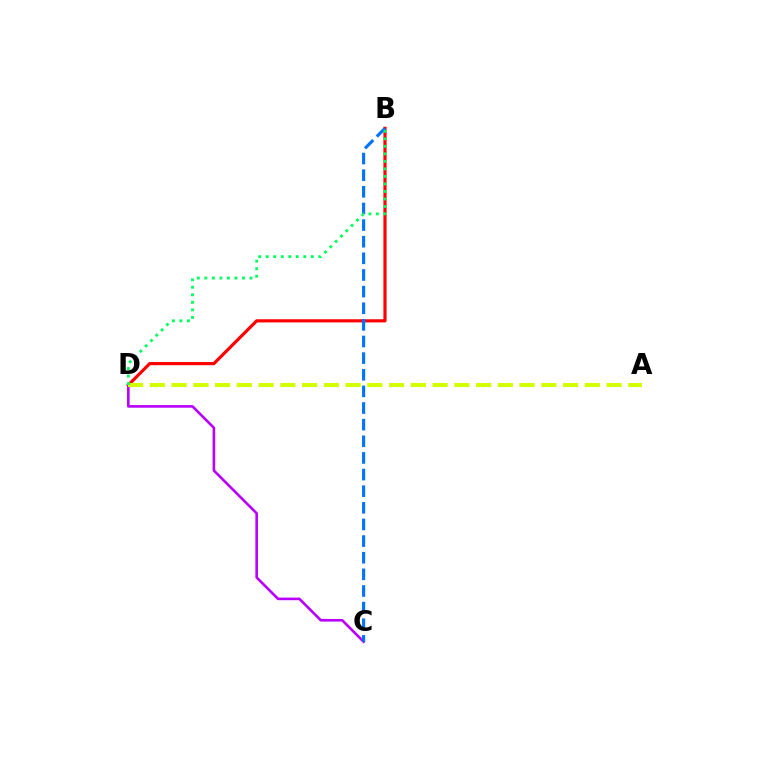{('B', 'D'): [{'color': '#ff0000', 'line_style': 'solid', 'thickness': 2.29}, {'color': '#00ff5c', 'line_style': 'dotted', 'thickness': 2.04}], ('C', 'D'): [{'color': '#b900ff', 'line_style': 'solid', 'thickness': 1.89}], ('B', 'C'): [{'color': '#0074ff', 'line_style': 'dashed', 'thickness': 2.26}], ('A', 'D'): [{'color': '#d1ff00', 'line_style': 'dashed', 'thickness': 2.95}]}